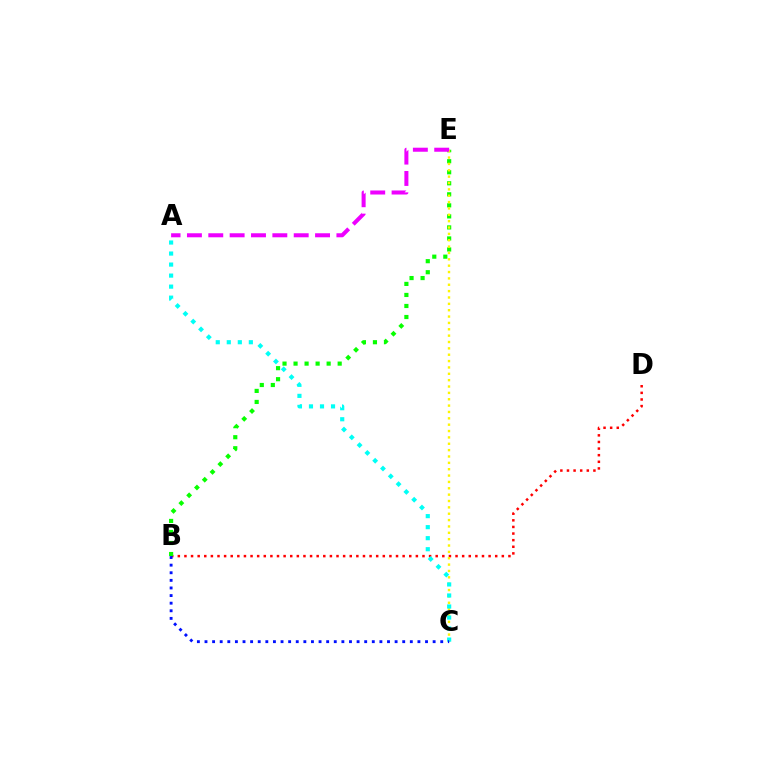{('B', 'D'): [{'color': '#ff0000', 'line_style': 'dotted', 'thickness': 1.8}], ('B', 'E'): [{'color': '#08ff00', 'line_style': 'dotted', 'thickness': 3.0}], ('C', 'E'): [{'color': '#fcf500', 'line_style': 'dotted', 'thickness': 1.73}], ('A', 'C'): [{'color': '#00fff6', 'line_style': 'dotted', 'thickness': 3.0}], ('B', 'C'): [{'color': '#0010ff', 'line_style': 'dotted', 'thickness': 2.07}], ('A', 'E'): [{'color': '#ee00ff', 'line_style': 'dashed', 'thickness': 2.9}]}